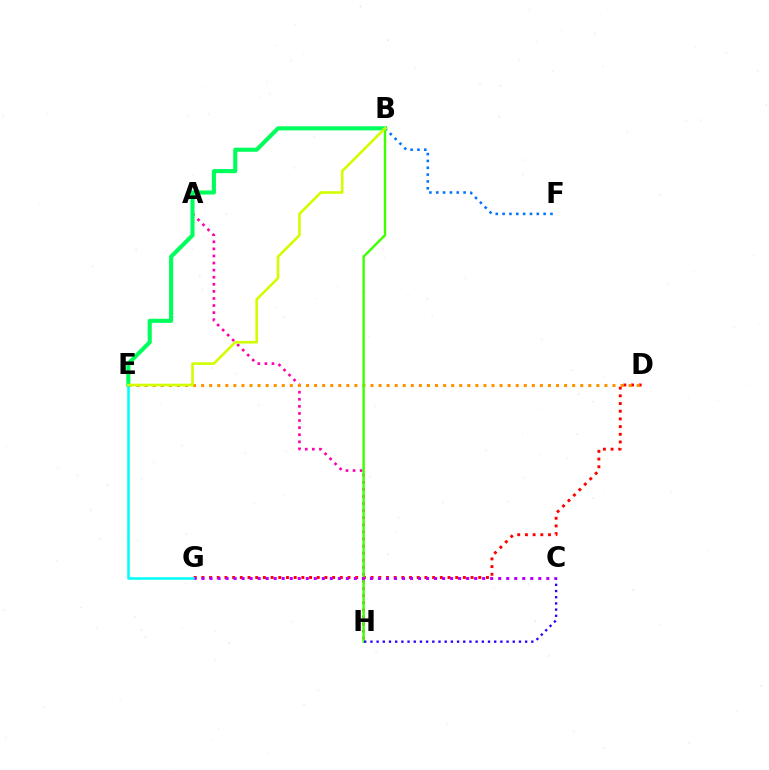{('D', 'G'): [{'color': '#ff0000', 'line_style': 'dotted', 'thickness': 2.09}], ('B', 'F'): [{'color': '#0074ff', 'line_style': 'dotted', 'thickness': 1.86}], ('A', 'H'): [{'color': '#ff00ac', 'line_style': 'dotted', 'thickness': 1.93}], ('D', 'E'): [{'color': '#ff9400', 'line_style': 'dotted', 'thickness': 2.19}], ('B', 'E'): [{'color': '#00ff5c', 'line_style': 'solid', 'thickness': 2.95}, {'color': '#d1ff00', 'line_style': 'solid', 'thickness': 1.88}], ('B', 'H'): [{'color': '#3dff00', 'line_style': 'solid', 'thickness': 1.72}], ('C', 'H'): [{'color': '#2500ff', 'line_style': 'dotted', 'thickness': 1.68}], ('C', 'G'): [{'color': '#b900ff', 'line_style': 'dotted', 'thickness': 2.18}], ('E', 'G'): [{'color': '#00fff6', 'line_style': 'solid', 'thickness': 1.83}]}